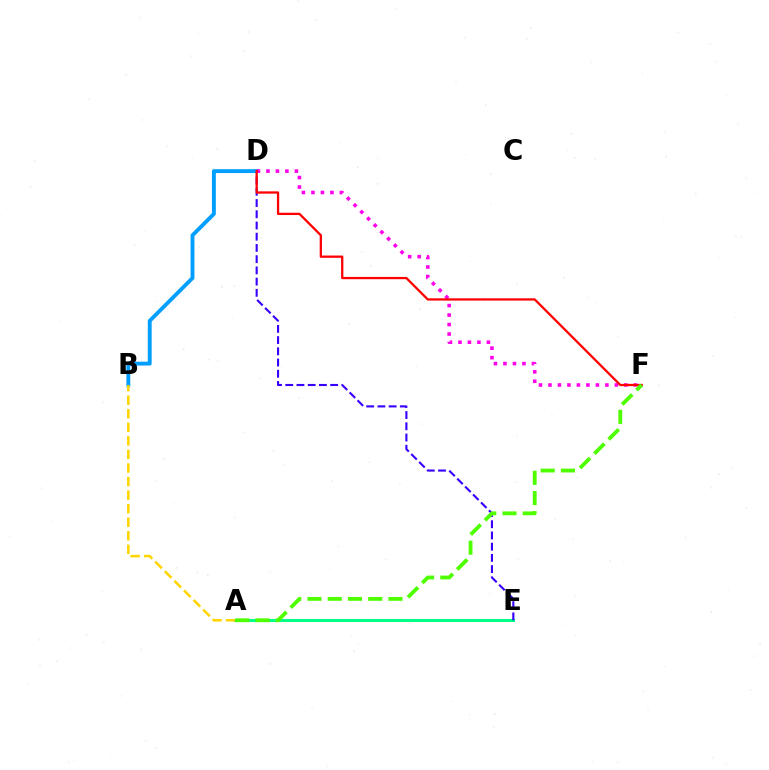{('A', 'E'): [{'color': '#00ff86', 'line_style': 'solid', 'thickness': 2.18}], ('D', 'E'): [{'color': '#3700ff', 'line_style': 'dashed', 'thickness': 1.52}], ('B', 'D'): [{'color': '#009eff', 'line_style': 'solid', 'thickness': 2.79}], ('D', 'F'): [{'color': '#ff00ed', 'line_style': 'dotted', 'thickness': 2.58}, {'color': '#ff0000', 'line_style': 'solid', 'thickness': 1.64}], ('A', 'B'): [{'color': '#ffd500', 'line_style': 'dashed', 'thickness': 1.84}], ('A', 'F'): [{'color': '#4fff00', 'line_style': 'dashed', 'thickness': 2.75}]}